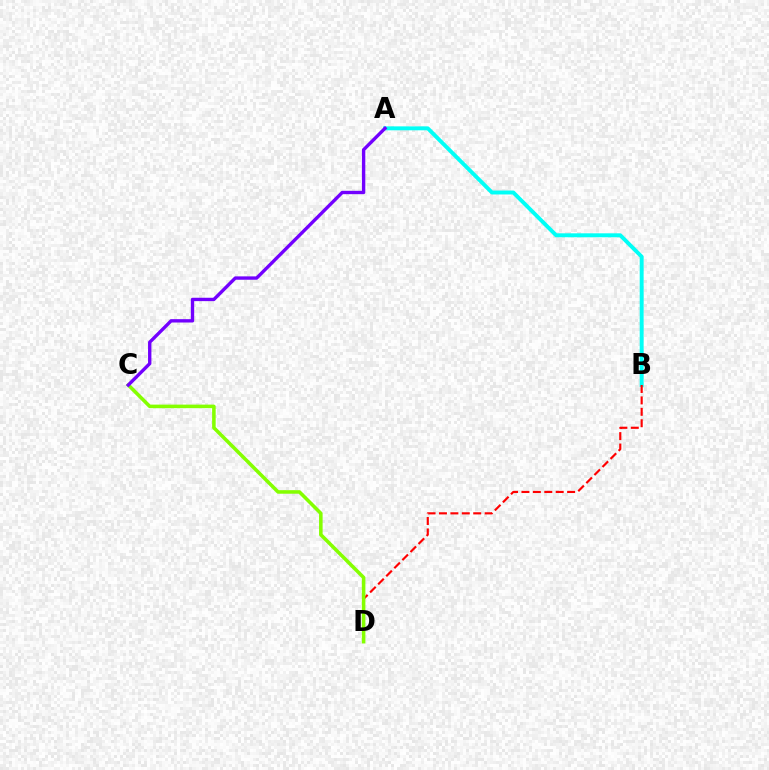{('A', 'B'): [{'color': '#00fff6', 'line_style': 'solid', 'thickness': 2.83}], ('B', 'D'): [{'color': '#ff0000', 'line_style': 'dashed', 'thickness': 1.55}], ('C', 'D'): [{'color': '#84ff00', 'line_style': 'solid', 'thickness': 2.56}], ('A', 'C'): [{'color': '#7200ff', 'line_style': 'solid', 'thickness': 2.42}]}